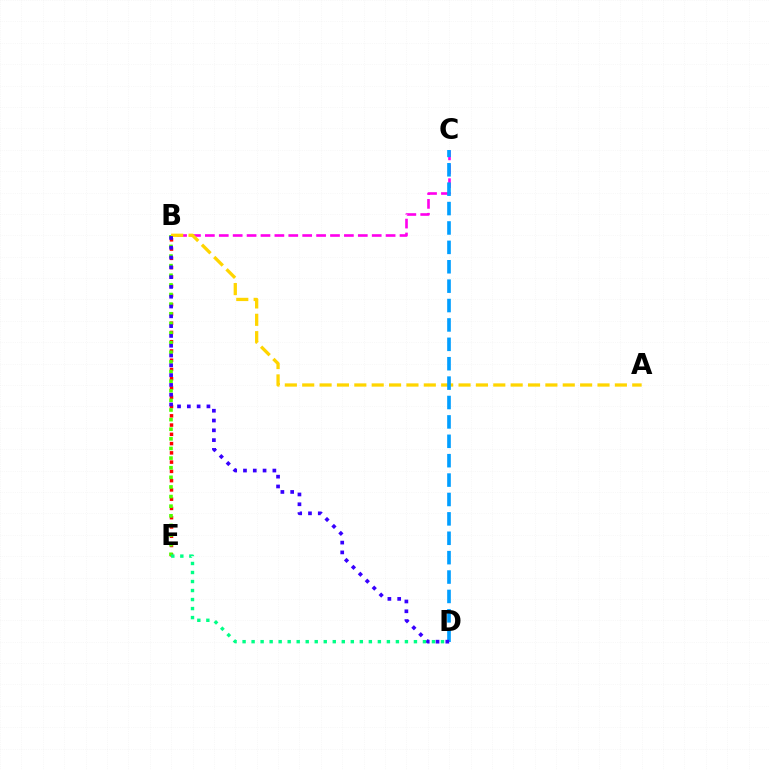{('B', 'E'): [{'color': '#ff0000', 'line_style': 'dotted', 'thickness': 2.52}, {'color': '#4fff00', 'line_style': 'dotted', 'thickness': 2.61}], ('B', 'C'): [{'color': '#ff00ed', 'line_style': 'dashed', 'thickness': 1.89}], ('A', 'B'): [{'color': '#ffd500', 'line_style': 'dashed', 'thickness': 2.36}], ('C', 'D'): [{'color': '#009eff', 'line_style': 'dashed', 'thickness': 2.63}], ('B', 'D'): [{'color': '#3700ff', 'line_style': 'dotted', 'thickness': 2.66}], ('D', 'E'): [{'color': '#00ff86', 'line_style': 'dotted', 'thickness': 2.45}]}